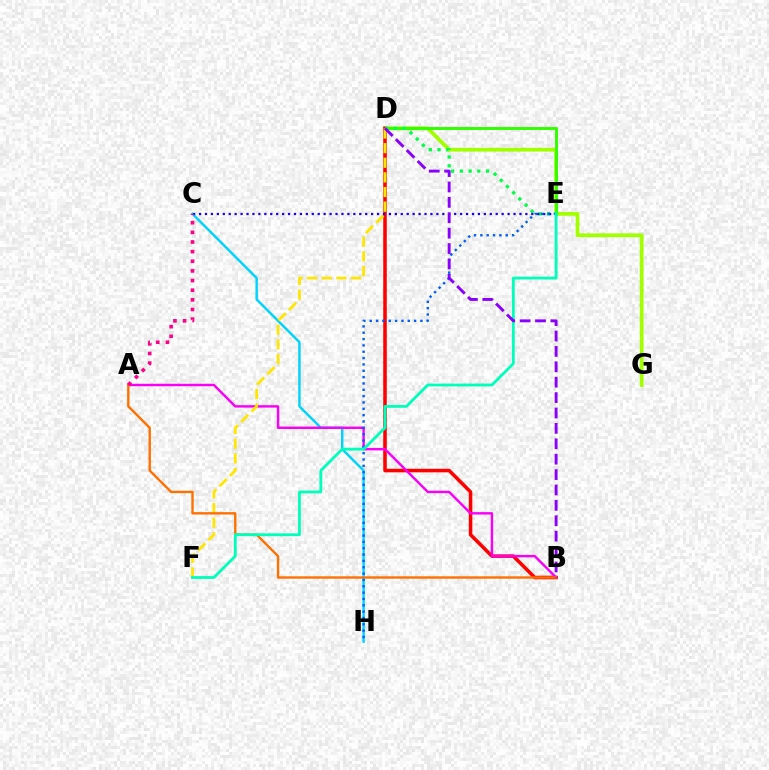{('C', 'H'): [{'color': '#00d3ff', 'line_style': 'solid', 'thickness': 1.75}], ('D', 'G'): [{'color': '#a2ff00', 'line_style': 'solid', 'thickness': 2.7}], ('D', 'E'): [{'color': '#31ff00', 'line_style': 'solid', 'thickness': 2.11}, {'color': '#00ff45', 'line_style': 'dotted', 'thickness': 2.38}], ('B', 'D'): [{'color': '#ff0000', 'line_style': 'solid', 'thickness': 2.55}, {'color': '#8a00ff', 'line_style': 'dashed', 'thickness': 2.09}], ('A', 'B'): [{'color': '#fa00f9', 'line_style': 'solid', 'thickness': 1.75}, {'color': '#ff7000', 'line_style': 'solid', 'thickness': 1.72}], ('D', 'F'): [{'color': '#ffe600', 'line_style': 'dashed', 'thickness': 1.99}], ('C', 'E'): [{'color': '#1900ff', 'line_style': 'dotted', 'thickness': 1.61}], ('E', 'H'): [{'color': '#005dff', 'line_style': 'dotted', 'thickness': 1.72}], ('E', 'F'): [{'color': '#00ffbb', 'line_style': 'solid', 'thickness': 2.02}], ('A', 'C'): [{'color': '#ff0088', 'line_style': 'dotted', 'thickness': 2.62}]}